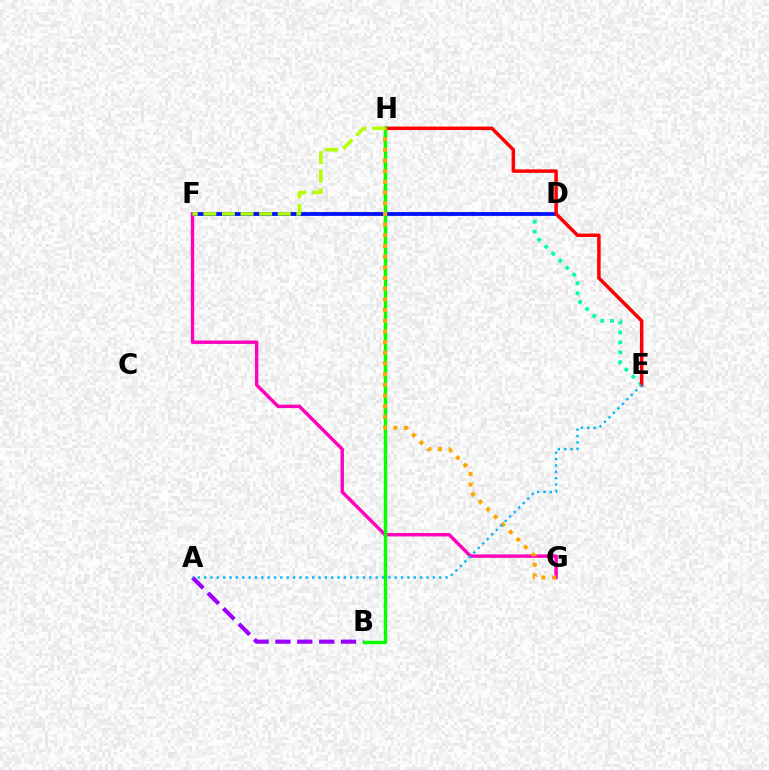{('A', 'B'): [{'color': '#9b00ff', 'line_style': 'dashed', 'thickness': 2.97}], ('E', 'F'): [{'color': '#00ff9d', 'line_style': 'dotted', 'thickness': 2.7}], ('D', 'F'): [{'color': '#0010ff', 'line_style': 'solid', 'thickness': 2.72}], ('F', 'G'): [{'color': '#ff00bd', 'line_style': 'solid', 'thickness': 2.45}], ('E', 'H'): [{'color': '#ff0000', 'line_style': 'solid', 'thickness': 2.51}], ('B', 'H'): [{'color': '#08ff00', 'line_style': 'solid', 'thickness': 2.47}], ('G', 'H'): [{'color': '#ffa500', 'line_style': 'dotted', 'thickness': 2.9}], ('A', 'E'): [{'color': '#00b5ff', 'line_style': 'dotted', 'thickness': 1.73}], ('F', 'H'): [{'color': '#b3ff00', 'line_style': 'dashed', 'thickness': 2.53}]}